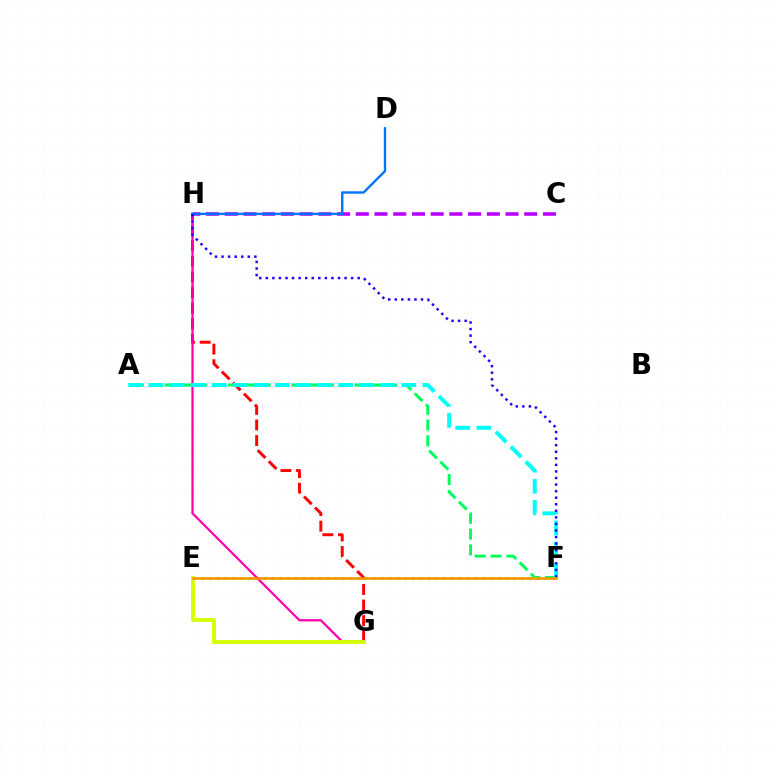{('G', 'H'): [{'color': '#ff0000', 'line_style': 'dashed', 'thickness': 2.12}, {'color': '#ff00ac', 'line_style': 'solid', 'thickness': 1.62}], ('E', 'F'): [{'color': '#3dff00', 'line_style': 'dotted', 'thickness': 2.12}, {'color': '#ff9400', 'line_style': 'solid', 'thickness': 1.87}], ('E', 'G'): [{'color': '#d1ff00', 'line_style': 'solid', 'thickness': 2.75}], ('C', 'H'): [{'color': '#b900ff', 'line_style': 'dashed', 'thickness': 2.54}], ('A', 'F'): [{'color': '#00ff5c', 'line_style': 'dashed', 'thickness': 2.15}, {'color': '#00fff6', 'line_style': 'dashed', 'thickness': 2.86}], ('D', 'H'): [{'color': '#0074ff', 'line_style': 'solid', 'thickness': 1.72}], ('F', 'H'): [{'color': '#2500ff', 'line_style': 'dotted', 'thickness': 1.78}]}